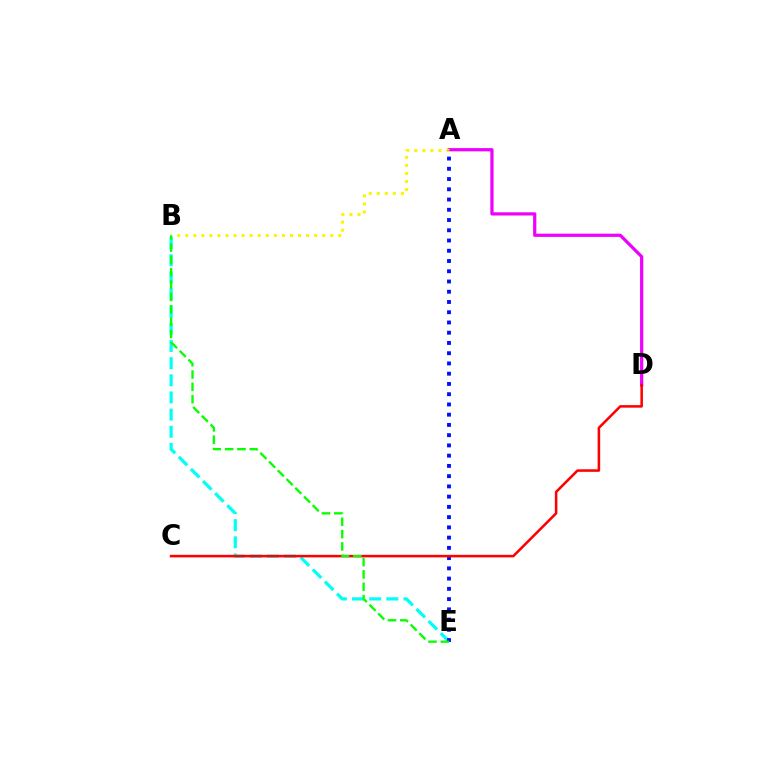{('B', 'E'): [{'color': '#00fff6', 'line_style': 'dashed', 'thickness': 2.33}, {'color': '#08ff00', 'line_style': 'dashed', 'thickness': 1.68}], ('A', 'D'): [{'color': '#ee00ff', 'line_style': 'solid', 'thickness': 2.32}], ('A', 'B'): [{'color': '#fcf500', 'line_style': 'dotted', 'thickness': 2.19}], ('A', 'E'): [{'color': '#0010ff', 'line_style': 'dotted', 'thickness': 2.78}], ('C', 'D'): [{'color': '#ff0000', 'line_style': 'solid', 'thickness': 1.83}]}